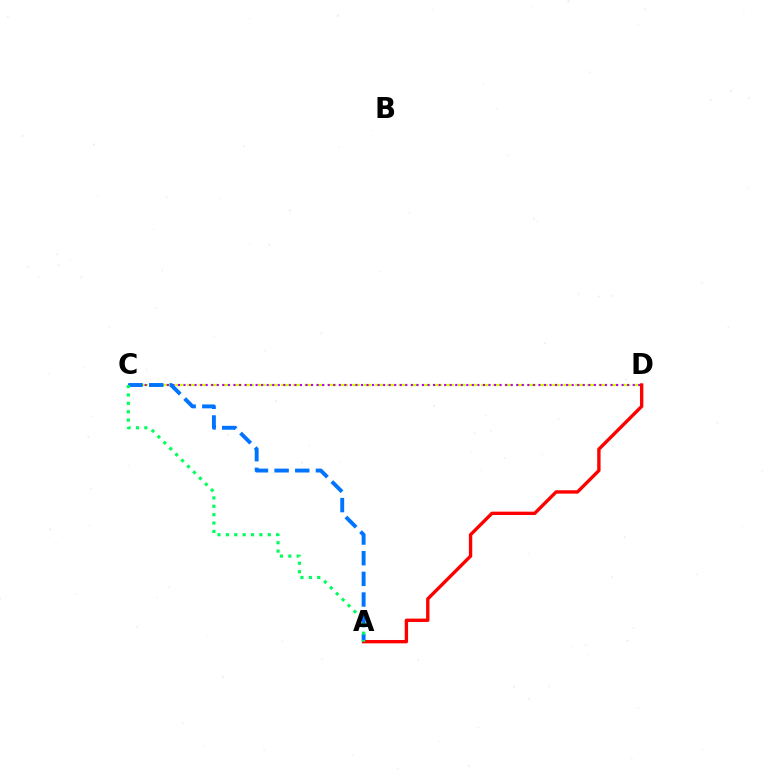{('C', 'D'): [{'color': '#d1ff00', 'line_style': 'dashed', 'thickness': 1.6}, {'color': '#b900ff', 'line_style': 'dotted', 'thickness': 1.51}], ('A', 'C'): [{'color': '#0074ff', 'line_style': 'dashed', 'thickness': 2.81}, {'color': '#00ff5c', 'line_style': 'dotted', 'thickness': 2.28}], ('A', 'D'): [{'color': '#ff0000', 'line_style': 'solid', 'thickness': 2.42}]}